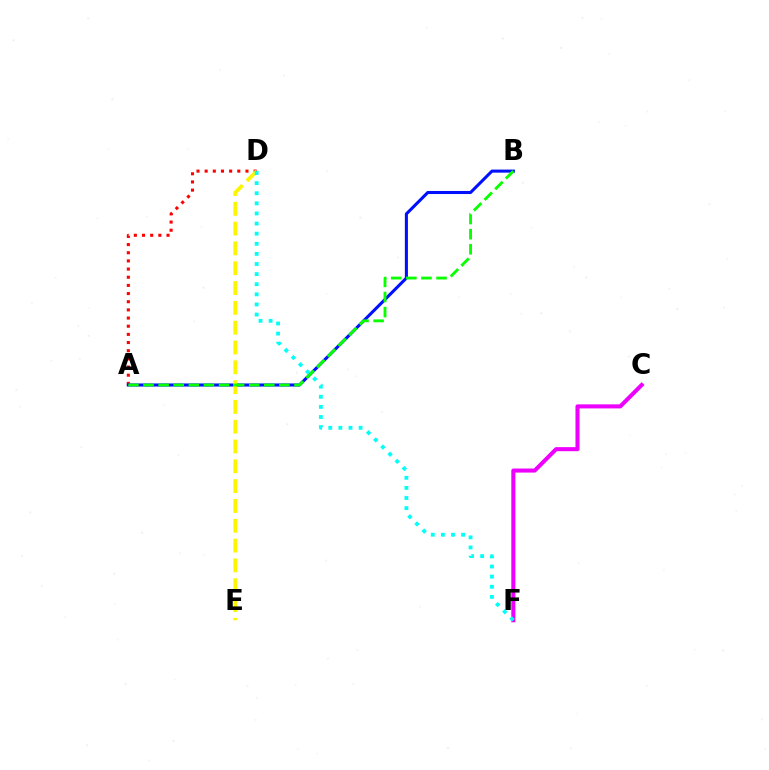{('A', 'D'): [{'color': '#ff0000', 'line_style': 'dotted', 'thickness': 2.22}], ('A', 'B'): [{'color': '#0010ff', 'line_style': 'solid', 'thickness': 2.21}, {'color': '#08ff00', 'line_style': 'dashed', 'thickness': 2.05}], ('D', 'E'): [{'color': '#fcf500', 'line_style': 'dashed', 'thickness': 2.69}], ('C', 'F'): [{'color': '#ee00ff', 'line_style': 'solid', 'thickness': 2.92}], ('D', 'F'): [{'color': '#00fff6', 'line_style': 'dotted', 'thickness': 2.75}]}